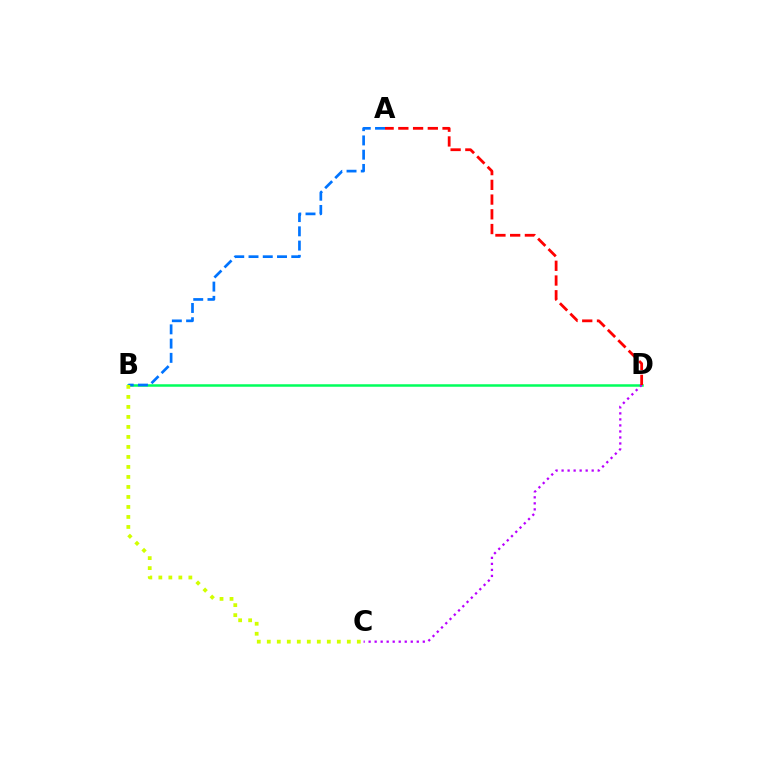{('B', 'D'): [{'color': '#00ff5c', 'line_style': 'solid', 'thickness': 1.8}], ('C', 'D'): [{'color': '#b900ff', 'line_style': 'dotted', 'thickness': 1.64}], ('A', 'B'): [{'color': '#0074ff', 'line_style': 'dashed', 'thickness': 1.94}], ('B', 'C'): [{'color': '#d1ff00', 'line_style': 'dotted', 'thickness': 2.72}], ('A', 'D'): [{'color': '#ff0000', 'line_style': 'dashed', 'thickness': 2.0}]}